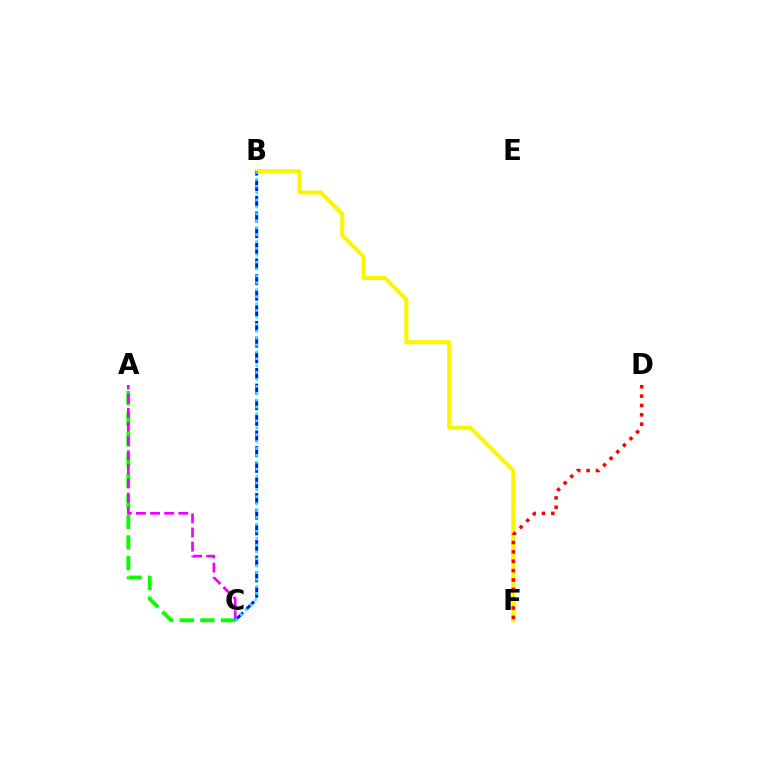{('B', 'F'): [{'color': '#fcf500', 'line_style': 'solid', 'thickness': 2.94}], ('A', 'C'): [{'color': '#08ff00', 'line_style': 'dashed', 'thickness': 2.8}, {'color': '#ee00ff', 'line_style': 'dashed', 'thickness': 1.92}], ('B', 'C'): [{'color': '#0010ff', 'line_style': 'dashed', 'thickness': 2.12}, {'color': '#00fff6', 'line_style': 'dotted', 'thickness': 1.87}], ('D', 'F'): [{'color': '#ff0000', 'line_style': 'dotted', 'thickness': 2.54}]}